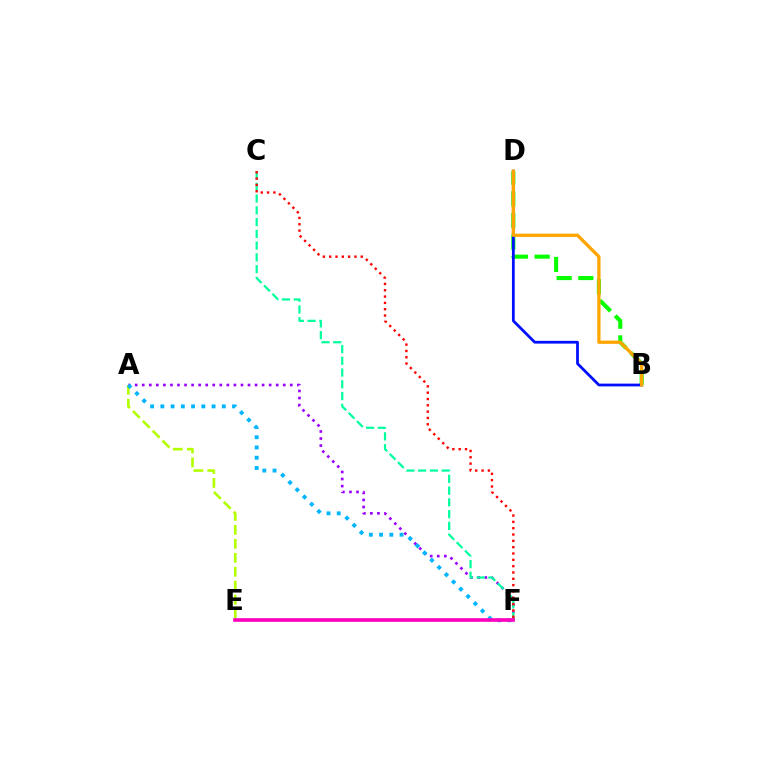{('B', 'D'): [{'color': '#08ff00', 'line_style': 'dashed', 'thickness': 2.95}, {'color': '#0010ff', 'line_style': 'solid', 'thickness': 1.99}, {'color': '#ffa500', 'line_style': 'solid', 'thickness': 2.36}], ('A', 'F'): [{'color': '#9b00ff', 'line_style': 'dotted', 'thickness': 1.92}, {'color': '#00b5ff', 'line_style': 'dotted', 'thickness': 2.78}], ('A', 'E'): [{'color': '#b3ff00', 'line_style': 'dashed', 'thickness': 1.9}], ('C', 'F'): [{'color': '#00ff9d', 'line_style': 'dashed', 'thickness': 1.6}, {'color': '#ff0000', 'line_style': 'dotted', 'thickness': 1.72}], ('E', 'F'): [{'color': '#ff00bd', 'line_style': 'solid', 'thickness': 2.62}]}